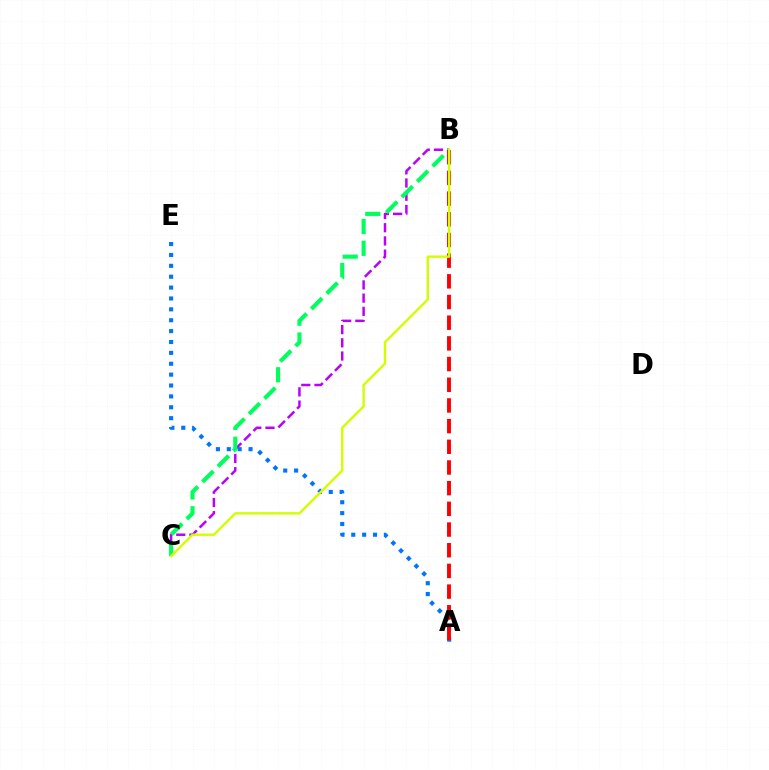{('A', 'E'): [{'color': '#0074ff', 'line_style': 'dotted', 'thickness': 2.96}], ('B', 'C'): [{'color': '#b900ff', 'line_style': 'dashed', 'thickness': 1.8}, {'color': '#00ff5c', 'line_style': 'dashed', 'thickness': 2.96}, {'color': '#d1ff00', 'line_style': 'solid', 'thickness': 1.73}], ('A', 'B'): [{'color': '#ff0000', 'line_style': 'dashed', 'thickness': 2.81}]}